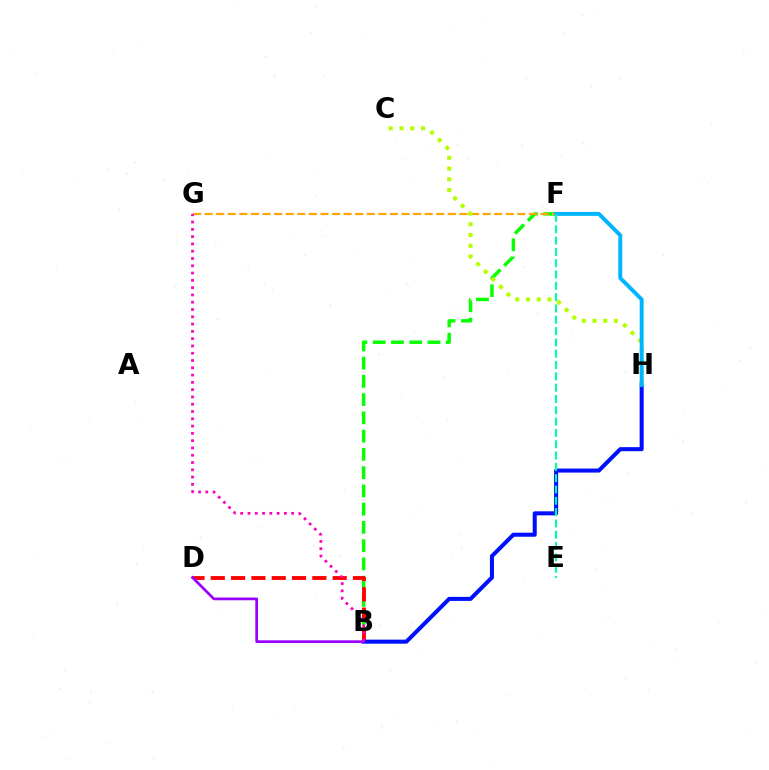{('B', 'F'): [{'color': '#08ff00', 'line_style': 'dashed', 'thickness': 2.48}], ('B', 'D'): [{'color': '#ff0000', 'line_style': 'dashed', 'thickness': 2.76}, {'color': '#9b00ff', 'line_style': 'solid', 'thickness': 1.96}], ('F', 'G'): [{'color': '#ffa500', 'line_style': 'dashed', 'thickness': 1.57}], ('B', 'H'): [{'color': '#0010ff', 'line_style': 'solid', 'thickness': 2.91}], ('C', 'H'): [{'color': '#b3ff00', 'line_style': 'dotted', 'thickness': 2.92}], ('F', 'H'): [{'color': '#00b5ff', 'line_style': 'solid', 'thickness': 2.83}], ('E', 'F'): [{'color': '#00ff9d', 'line_style': 'dashed', 'thickness': 1.54}], ('B', 'G'): [{'color': '#ff00bd', 'line_style': 'dotted', 'thickness': 1.98}]}